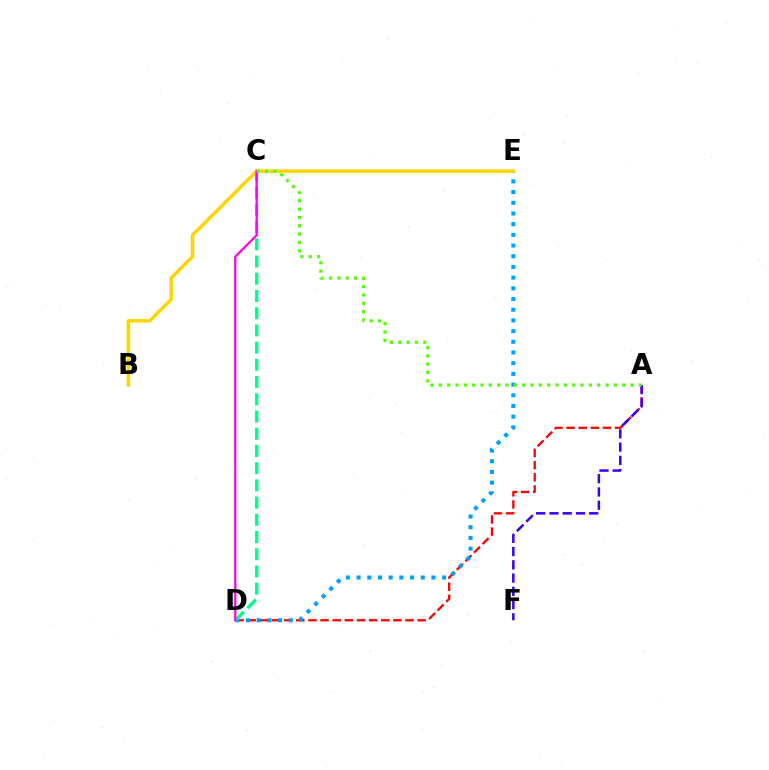{('A', 'D'): [{'color': '#ff0000', 'line_style': 'dashed', 'thickness': 1.65}], ('A', 'F'): [{'color': '#3700ff', 'line_style': 'dashed', 'thickness': 1.8}], ('D', 'E'): [{'color': '#009eff', 'line_style': 'dotted', 'thickness': 2.91}], ('B', 'E'): [{'color': '#ffd500', 'line_style': 'solid', 'thickness': 2.48}], ('C', 'D'): [{'color': '#00ff86', 'line_style': 'dashed', 'thickness': 2.34}, {'color': '#ff00ed', 'line_style': 'solid', 'thickness': 1.61}], ('A', 'C'): [{'color': '#4fff00', 'line_style': 'dotted', 'thickness': 2.26}]}